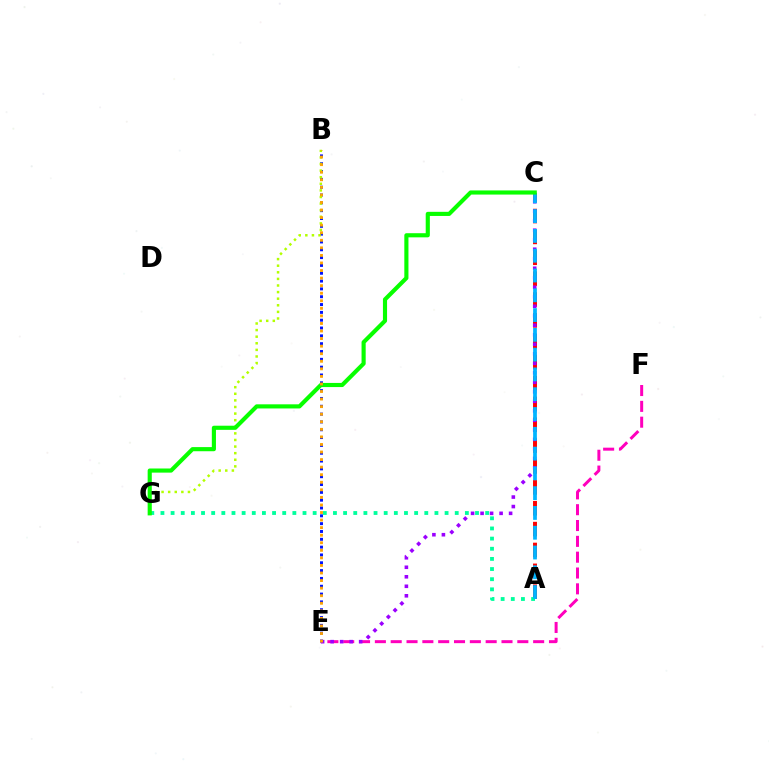{('E', 'F'): [{'color': '#ff00bd', 'line_style': 'dashed', 'thickness': 2.15}], ('A', 'C'): [{'color': '#ff0000', 'line_style': 'dashed', 'thickness': 2.84}, {'color': '#00b5ff', 'line_style': 'dashed', 'thickness': 2.69}], ('B', 'E'): [{'color': '#0010ff', 'line_style': 'dotted', 'thickness': 2.13}, {'color': '#ffa500', 'line_style': 'dotted', 'thickness': 2.05}], ('A', 'G'): [{'color': '#00ff9d', 'line_style': 'dotted', 'thickness': 2.76}], ('B', 'G'): [{'color': '#b3ff00', 'line_style': 'dotted', 'thickness': 1.79}], ('C', 'E'): [{'color': '#9b00ff', 'line_style': 'dotted', 'thickness': 2.58}], ('C', 'G'): [{'color': '#08ff00', 'line_style': 'solid', 'thickness': 2.97}]}